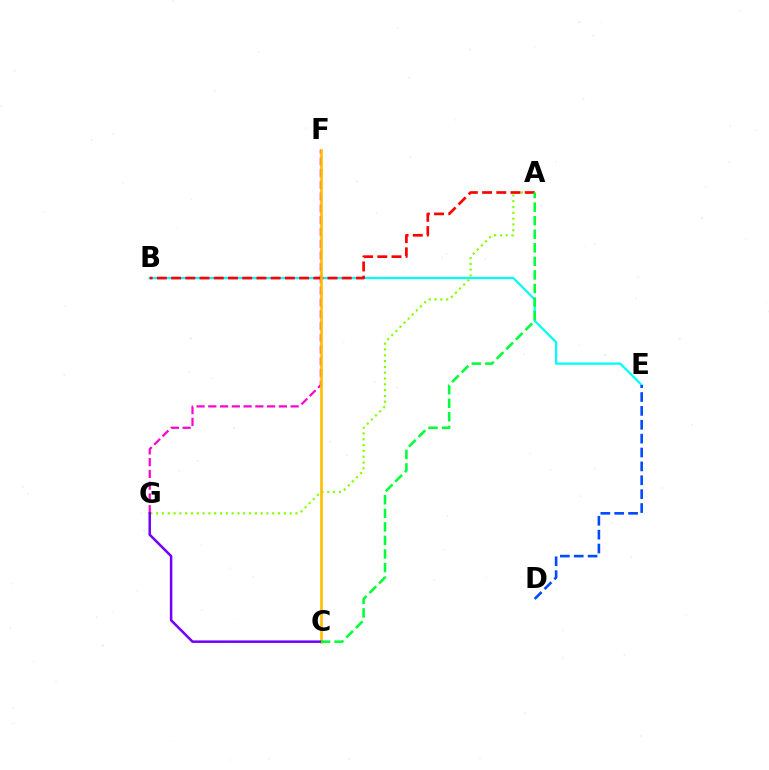{('A', 'G'): [{'color': '#84ff00', 'line_style': 'dotted', 'thickness': 1.58}], ('B', 'E'): [{'color': '#00fff6', 'line_style': 'solid', 'thickness': 1.62}], ('F', 'G'): [{'color': '#ff00cf', 'line_style': 'dashed', 'thickness': 1.6}], ('A', 'B'): [{'color': '#ff0000', 'line_style': 'dashed', 'thickness': 1.93}], ('C', 'F'): [{'color': '#ffbd00', 'line_style': 'solid', 'thickness': 1.91}], ('D', 'E'): [{'color': '#004bff', 'line_style': 'dashed', 'thickness': 1.89}], ('C', 'G'): [{'color': '#7200ff', 'line_style': 'solid', 'thickness': 1.81}], ('A', 'C'): [{'color': '#00ff39', 'line_style': 'dashed', 'thickness': 1.84}]}